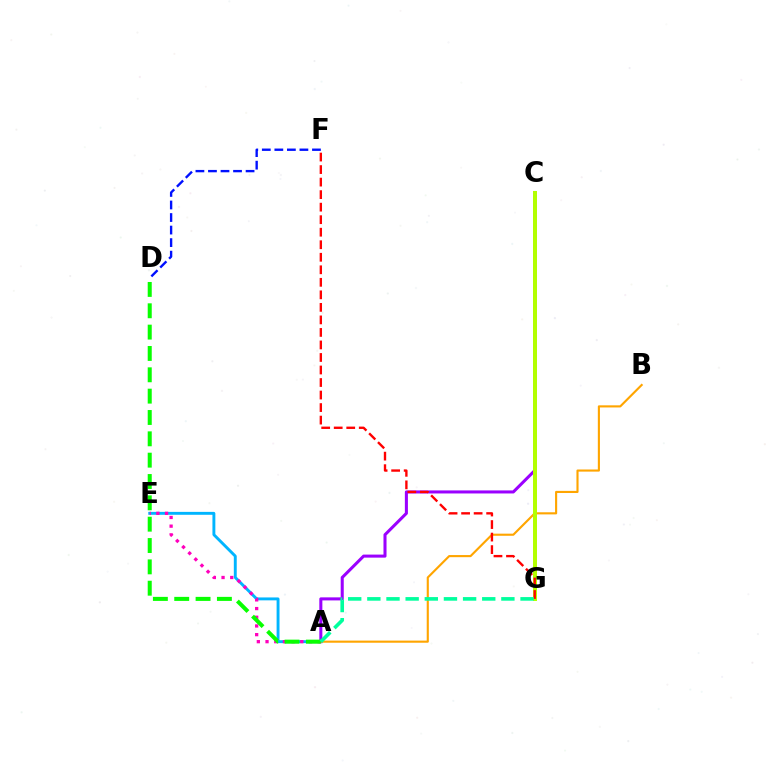{('A', 'E'): [{'color': '#00b5ff', 'line_style': 'solid', 'thickness': 2.09}, {'color': '#ff00bd', 'line_style': 'dotted', 'thickness': 2.36}], ('A', 'C'): [{'color': '#9b00ff', 'line_style': 'solid', 'thickness': 2.19}], ('A', 'B'): [{'color': '#ffa500', 'line_style': 'solid', 'thickness': 1.53}], ('C', 'G'): [{'color': '#b3ff00', 'line_style': 'solid', 'thickness': 2.87}], ('D', 'F'): [{'color': '#0010ff', 'line_style': 'dashed', 'thickness': 1.7}], ('F', 'G'): [{'color': '#ff0000', 'line_style': 'dashed', 'thickness': 1.7}], ('A', 'D'): [{'color': '#08ff00', 'line_style': 'dashed', 'thickness': 2.9}], ('A', 'G'): [{'color': '#00ff9d', 'line_style': 'dashed', 'thickness': 2.6}]}